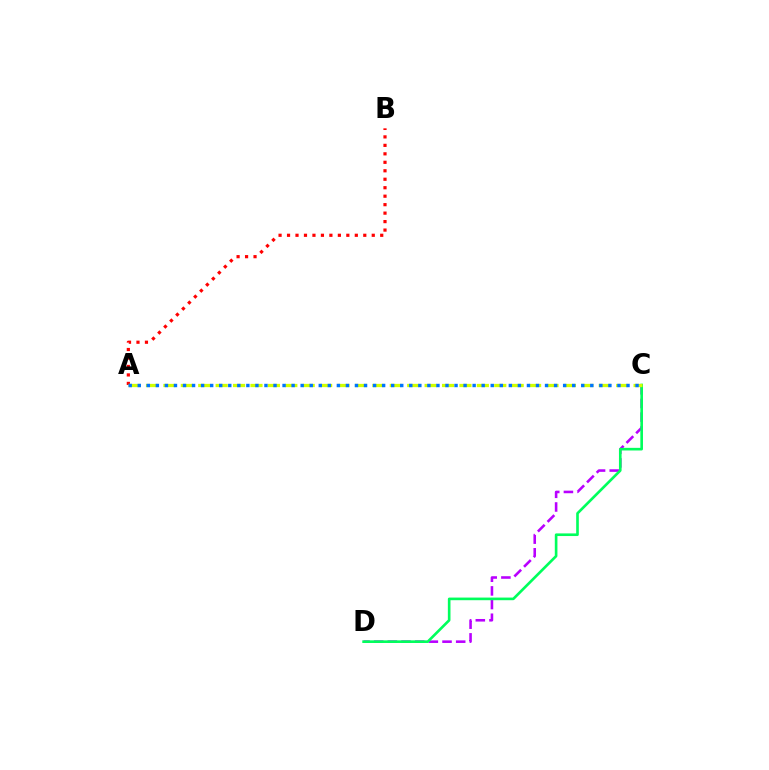{('A', 'B'): [{'color': '#ff0000', 'line_style': 'dotted', 'thickness': 2.3}], ('C', 'D'): [{'color': '#b900ff', 'line_style': 'dashed', 'thickness': 1.86}, {'color': '#00ff5c', 'line_style': 'solid', 'thickness': 1.9}], ('A', 'C'): [{'color': '#d1ff00', 'line_style': 'dashed', 'thickness': 2.37}, {'color': '#0074ff', 'line_style': 'dotted', 'thickness': 2.46}]}